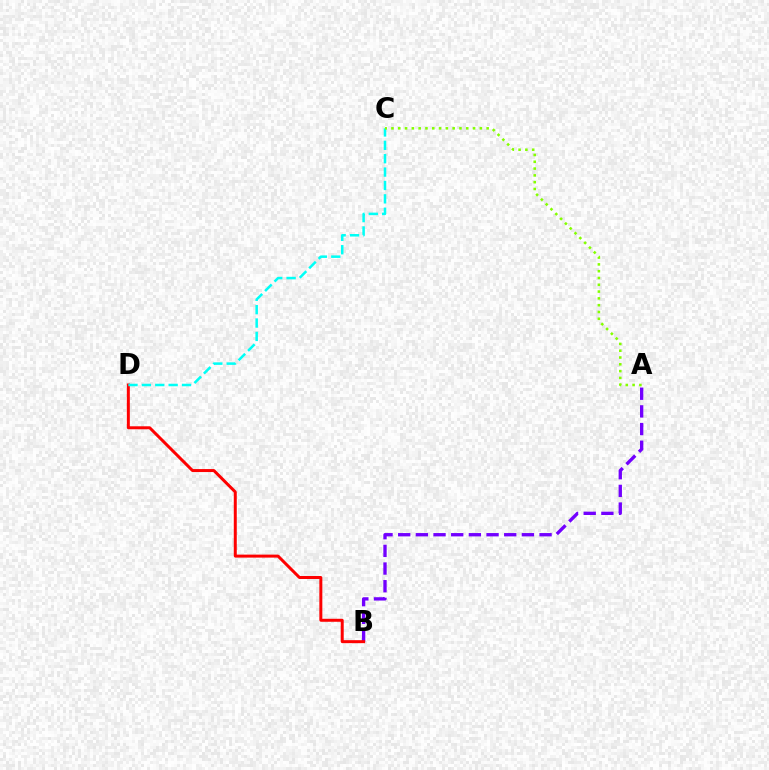{('A', 'B'): [{'color': '#7200ff', 'line_style': 'dashed', 'thickness': 2.4}], ('B', 'D'): [{'color': '#ff0000', 'line_style': 'solid', 'thickness': 2.15}], ('C', 'D'): [{'color': '#00fff6', 'line_style': 'dashed', 'thickness': 1.82}], ('A', 'C'): [{'color': '#84ff00', 'line_style': 'dotted', 'thickness': 1.85}]}